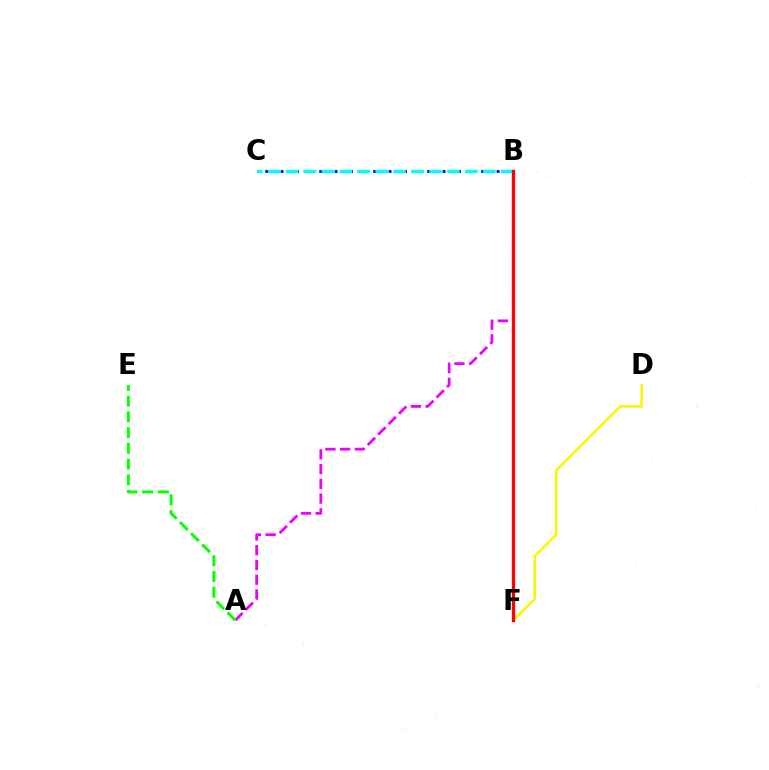{('D', 'F'): [{'color': '#fcf500', 'line_style': 'solid', 'thickness': 1.78}], ('B', 'C'): [{'color': '#0010ff', 'line_style': 'dotted', 'thickness': 2.1}, {'color': '#00fff6', 'line_style': 'dashed', 'thickness': 2.44}], ('A', 'B'): [{'color': '#ee00ff', 'line_style': 'dashed', 'thickness': 2.0}], ('B', 'F'): [{'color': '#ff0000', 'line_style': 'solid', 'thickness': 2.38}], ('A', 'E'): [{'color': '#08ff00', 'line_style': 'dashed', 'thickness': 2.14}]}